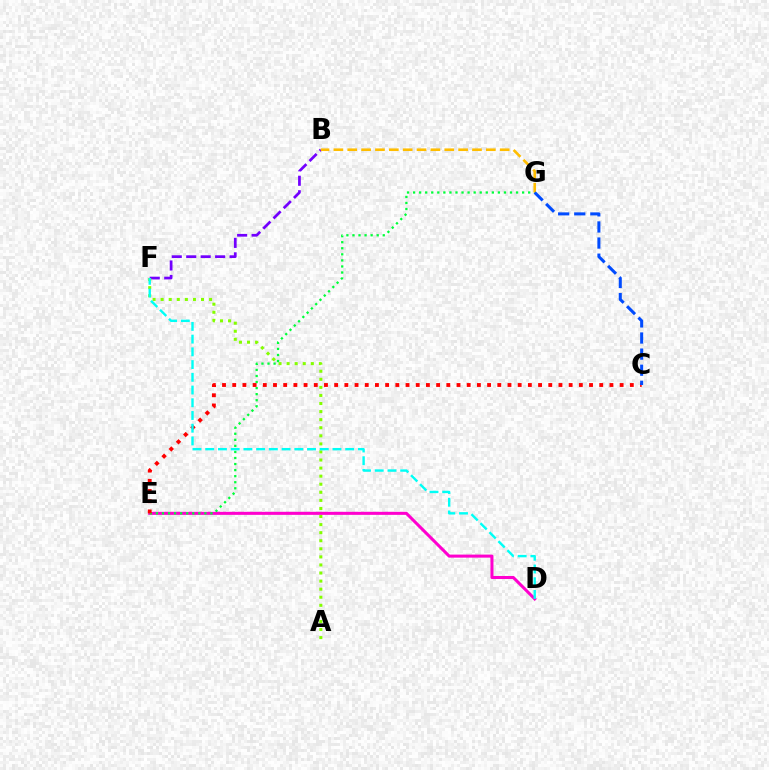{('B', 'F'): [{'color': '#7200ff', 'line_style': 'dashed', 'thickness': 1.96}], ('A', 'F'): [{'color': '#84ff00', 'line_style': 'dotted', 'thickness': 2.19}], ('D', 'E'): [{'color': '#ff00cf', 'line_style': 'solid', 'thickness': 2.19}], ('E', 'G'): [{'color': '#00ff39', 'line_style': 'dotted', 'thickness': 1.65}], ('B', 'G'): [{'color': '#ffbd00', 'line_style': 'dashed', 'thickness': 1.88}], ('C', 'E'): [{'color': '#ff0000', 'line_style': 'dotted', 'thickness': 2.77}], ('D', 'F'): [{'color': '#00fff6', 'line_style': 'dashed', 'thickness': 1.73}], ('C', 'G'): [{'color': '#004bff', 'line_style': 'dashed', 'thickness': 2.19}]}